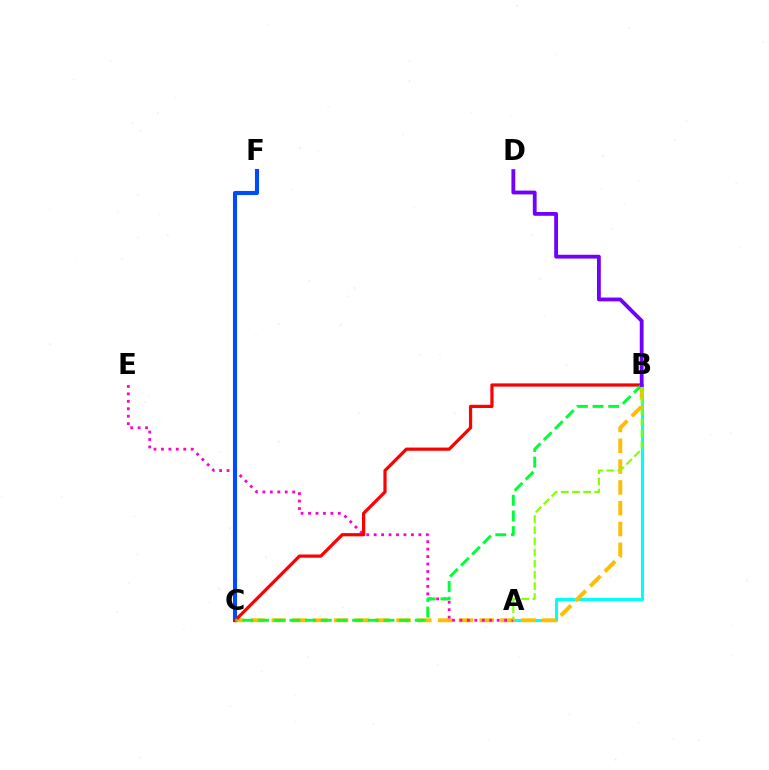{('A', 'B'): [{'color': '#00fff6', 'line_style': 'solid', 'thickness': 2.22}, {'color': '#84ff00', 'line_style': 'dashed', 'thickness': 1.52}], ('B', 'C'): [{'color': '#ffbd00', 'line_style': 'dashed', 'thickness': 2.83}, {'color': '#ff0000', 'line_style': 'solid', 'thickness': 2.32}, {'color': '#00ff39', 'line_style': 'dashed', 'thickness': 2.13}], ('A', 'E'): [{'color': '#ff00cf', 'line_style': 'dotted', 'thickness': 2.02}], ('C', 'F'): [{'color': '#004bff', 'line_style': 'solid', 'thickness': 2.94}], ('B', 'D'): [{'color': '#7200ff', 'line_style': 'solid', 'thickness': 2.74}]}